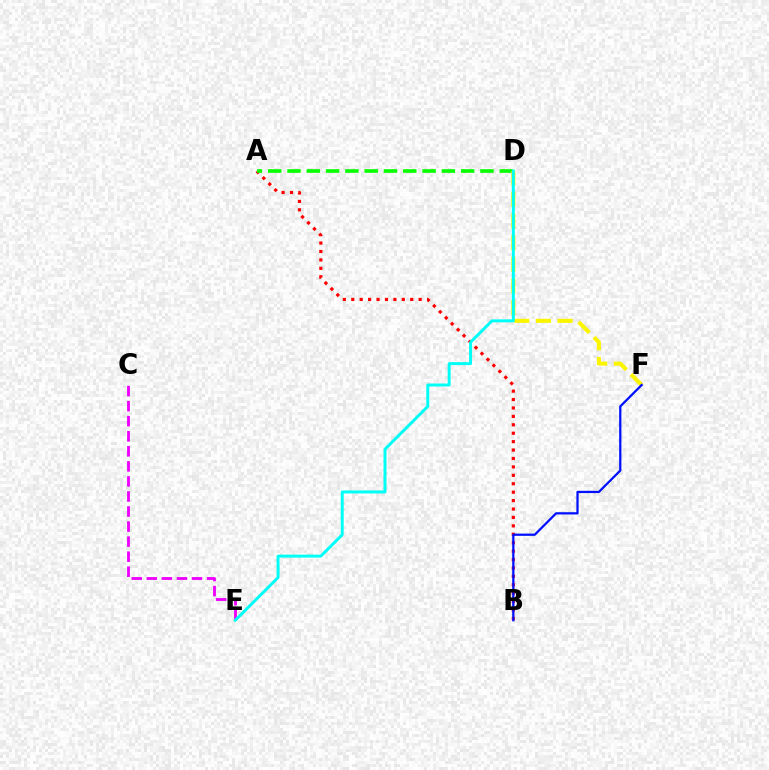{('A', 'B'): [{'color': '#ff0000', 'line_style': 'dotted', 'thickness': 2.29}], ('A', 'D'): [{'color': '#08ff00', 'line_style': 'dashed', 'thickness': 2.62}], ('D', 'F'): [{'color': '#fcf500', 'line_style': 'dashed', 'thickness': 2.94}], ('B', 'F'): [{'color': '#0010ff', 'line_style': 'solid', 'thickness': 1.62}], ('C', 'E'): [{'color': '#ee00ff', 'line_style': 'dashed', 'thickness': 2.04}], ('D', 'E'): [{'color': '#00fff6', 'line_style': 'solid', 'thickness': 2.13}]}